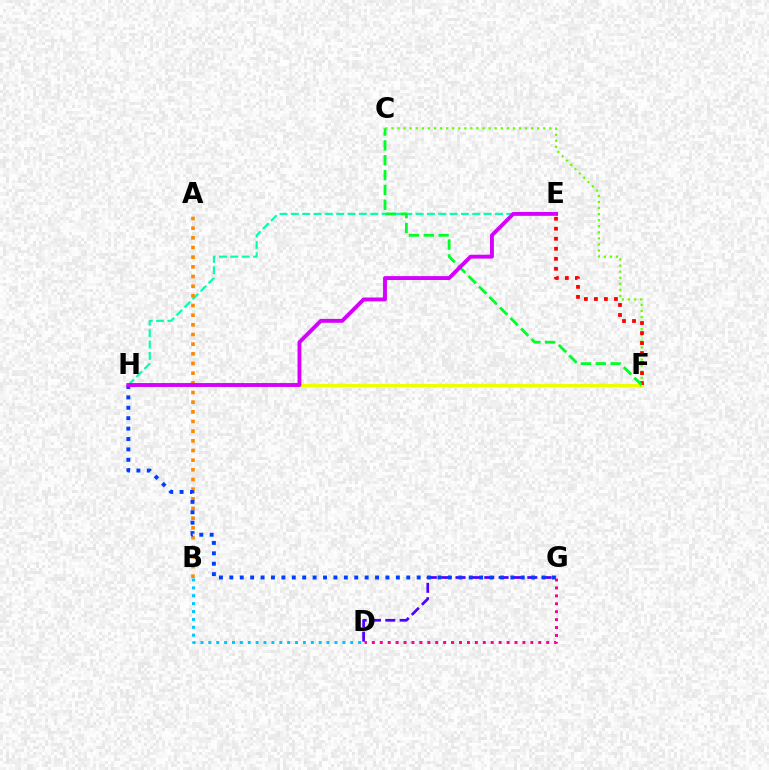{('D', 'G'): [{'color': '#4f00ff', 'line_style': 'dashed', 'thickness': 1.95}, {'color': '#ff00a0', 'line_style': 'dotted', 'thickness': 2.15}], ('C', 'F'): [{'color': '#66ff00', 'line_style': 'dotted', 'thickness': 1.65}, {'color': '#00ff27', 'line_style': 'dashed', 'thickness': 2.02}], ('E', 'H'): [{'color': '#00ffaf', 'line_style': 'dashed', 'thickness': 1.54}, {'color': '#d600ff', 'line_style': 'solid', 'thickness': 2.8}], ('F', 'H'): [{'color': '#eeff00', 'line_style': 'solid', 'thickness': 2.31}], ('A', 'B'): [{'color': '#ff8800', 'line_style': 'dotted', 'thickness': 2.63}], ('G', 'H'): [{'color': '#003fff', 'line_style': 'dotted', 'thickness': 2.83}], ('E', 'F'): [{'color': '#ff0000', 'line_style': 'dotted', 'thickness': 2.72}], ('B', 'D'): [{'color': '#00c7ff', 'line_style': 'dotted', 'thickness': 2.14}]}